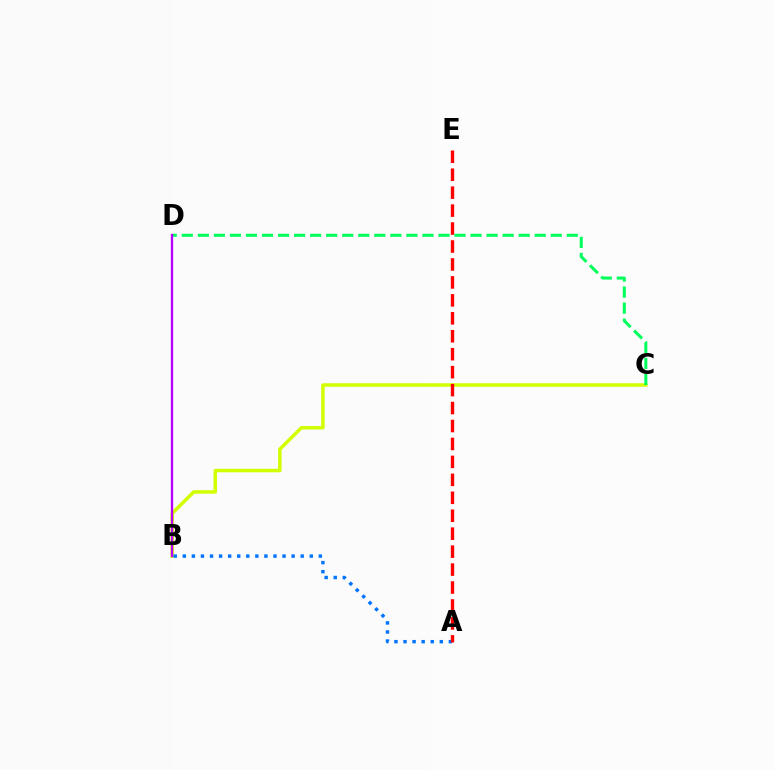{('B', 'C'): [{'color': '#d1ff00', 'line_style': 'solid', 'thickness': 2.51}], ('A', 'B'): [{'color': '#0074ff', 'line_style': 'dotted', 'thickness': 2.46}], ('A', 'E'): [{'color': '#ff0000', 'line_style': 'dashed', 'thickness': 2.44}], ('C', 'D'): [{'color': '#00ff5c', 'line_style': 'dashed', 'thickness': 2.18}], ('B', 'D'): [{'color': '#b900ff', 'line_style': 'solid', 'thickness': 1.66}]}